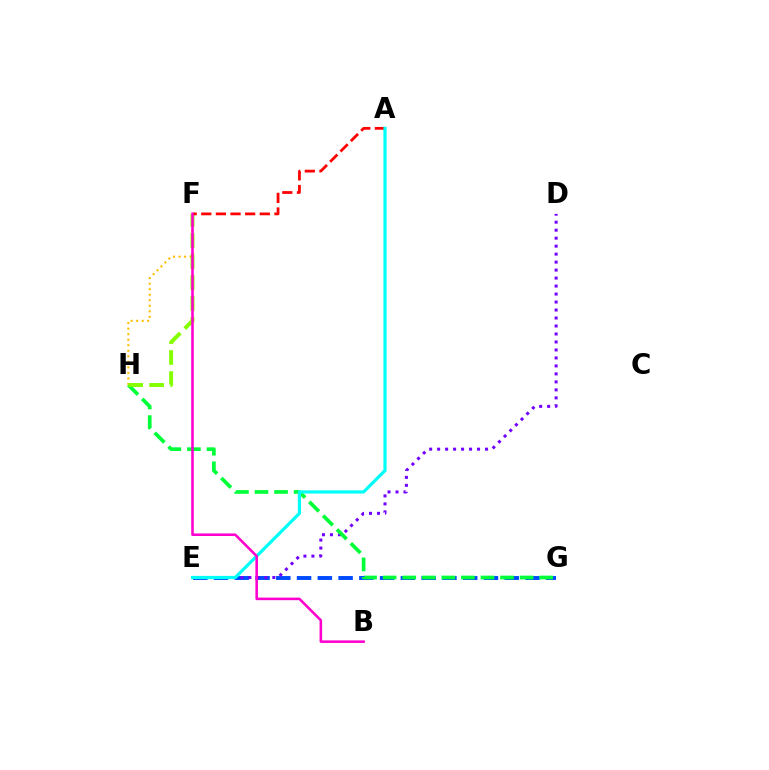{('E', 'G'): [{'color': '#004bff', 'line_style': 'dashed', 'thickness': 2.82}], ('D', 'E'): [{'color': '#7200ff', 'line_style': 'dotted', 'thickness': 2.17}], ('F', 'H'): [{'color': '#ffbd00', 'line_style': 'dotted', 'thickness': 1.5}, {'color': '#84ff00', 'line_style': 'dashed', 'thickness': 2.85}], ('G', 'H'): [{'color': '#00ff39', 'line_style': 'dashed', 'thickness': 2.66}], ('A', 'F'): [{'color': '#ff0000', 'line_style': 'dashed', 'thickness': 1.99}], ('A', 'E'): [{'color': '#00fff6', 'line_style': 'solid', 'thickness': 2.3}], ('B', 'F'): [{'color': '#ff00cf', 'line_style': 'solid', 'thickness': 1.84}]}